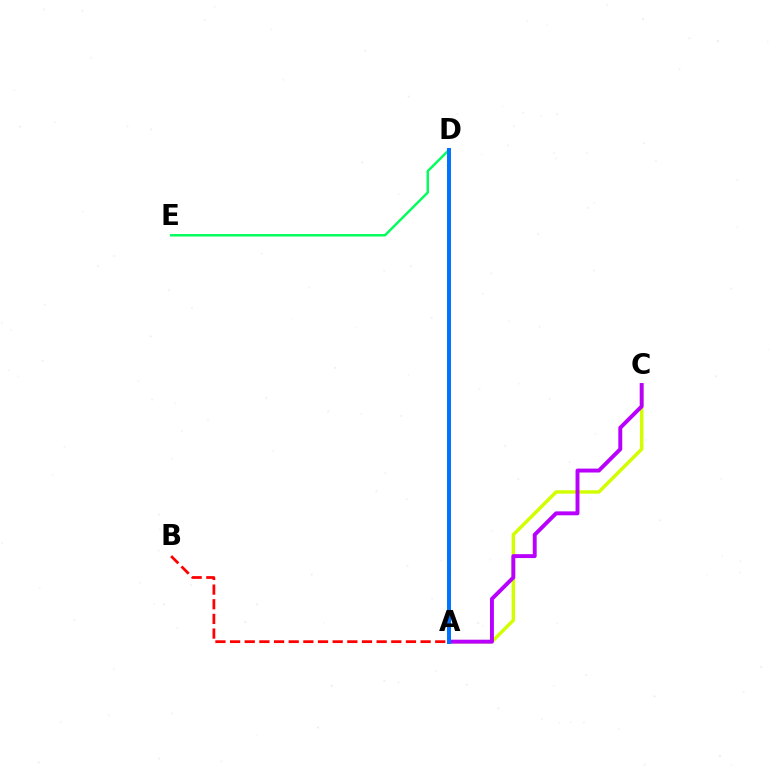{('A', 'C'): [{'color': '#d1ff00', 'line_style': 'solid', 'thickness': 2.48}, {'color': '#b900ff', 'line_style': 'solid', 'thickness': 2.82}], ('A', 'B'): [{'color': '#ff0000', 'line_style': 'dashed', 'thickness': 1.99}], ('D', 'E'): [{'color': '#00ff5c', 'line_style': 'solid', 'thickness': 1.76}], ('A', 'D'): [{'color': '#0074ff', 'line_style': 'solid', 'thickness': 2.86}]}